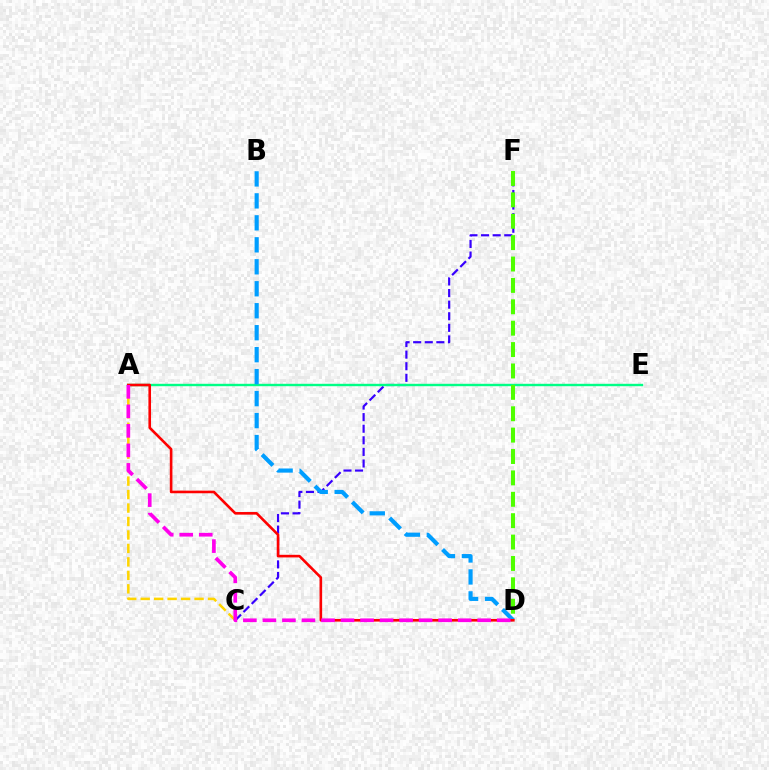{('C', 'F'): [{'color': '#3700ff', 'line_style': 'dashed', 'thickness': 1.58}], ('A', 'E'): [{'color': '#00ff86', 'line_style': 'solid', 'thickness': 1.73}], ('B', 'D'): [{'color': '#009eff', 'line_style': 'dashed', 'thickness': 2.98}], ('A', 'D'): [{'color': '#ff0000', 'line_style': 'solid', 'thickness': 1.88}, {'color': '#ff00ed', 'line_style': 'dashed', 'thickness': 2.65}], ('A', 'C'): [{'color': '#ffd500', 'line_style': 'dashed', 'thickness': 1.83}], ('D', 'F'): [{'color': '#4fff00', 'line_style': 'dashed', 'thickness': 2.91}]}